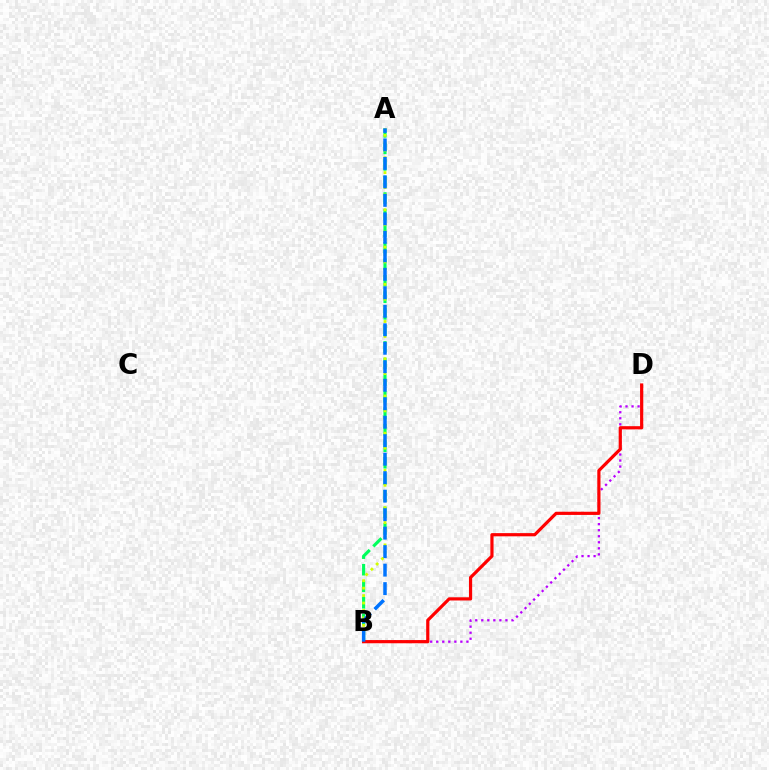{('A', 'B'): [{'color': '#00ff5c', 'line_style': 'dashed', 'thickness': 2.25}, {'color': '#d1ff00', 'line_style': 'dotted', 'thickness': 2.02}, {'color': '#0074ff', 'line_style': 'dashed', 'thickness': 2.51}], ('B', 'D'): [{'color': '#b900ff', 'line_style': 'dotted', 'thickness': 1.64}, {'color': '#ff0000', 'line_style': 'solid', 'thickness': 2.3}]}